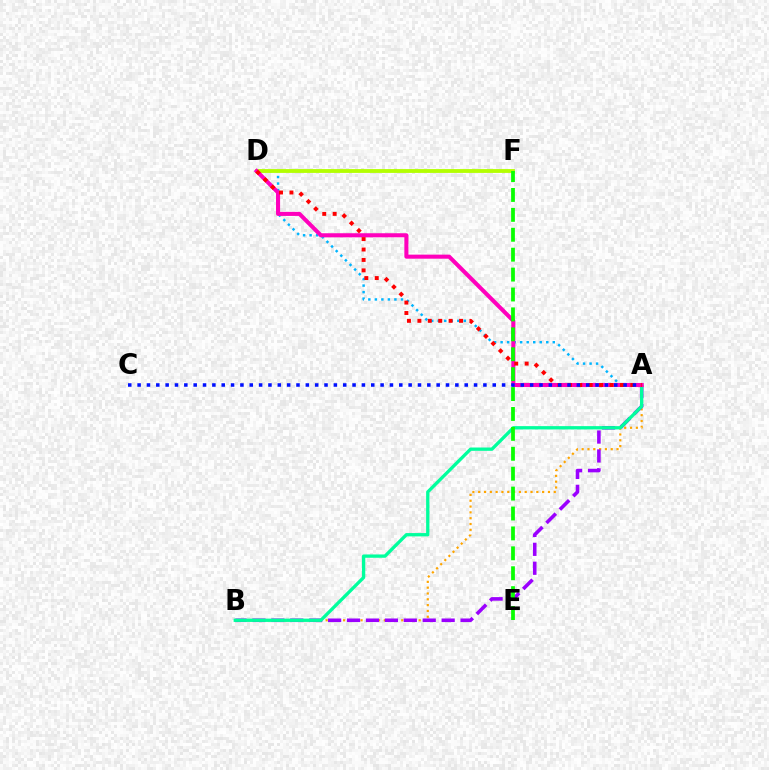{('A', 'B'): [{'color': '#ffa500', 'line_style': 'dotted', 'thickness': 1.58}, {'color': '#9b00ff', 'line_style': 'dashed', 'thickness': 2.57}, {'color': '#00ff9d', 'line_style': 'solid', 'thickness': 2.38}], ('A', 'D'): [{'color': '#00b5ff', 'line_style': 'dotted', 'thickness': 1.77}, {'color': '#ff00bd', 'line_style': 'solid', 'thickness': 2.93}, {'color': '#ff0000', 'line_style': 'dotted', 'thickness': 2.83}], ('D', 'F'): [{'color': '#b3ff00', 'line_style': 'solid', 'thickness': 2.75}], ('E', 'F'): [{'color': '#08ff00', 'line_style': 'dashed', 'thickness': 2.7}], ('A', 'C'): [{'color': '#0010ff', 'line_style': 'dotted', 'thickness': 2.54}]}